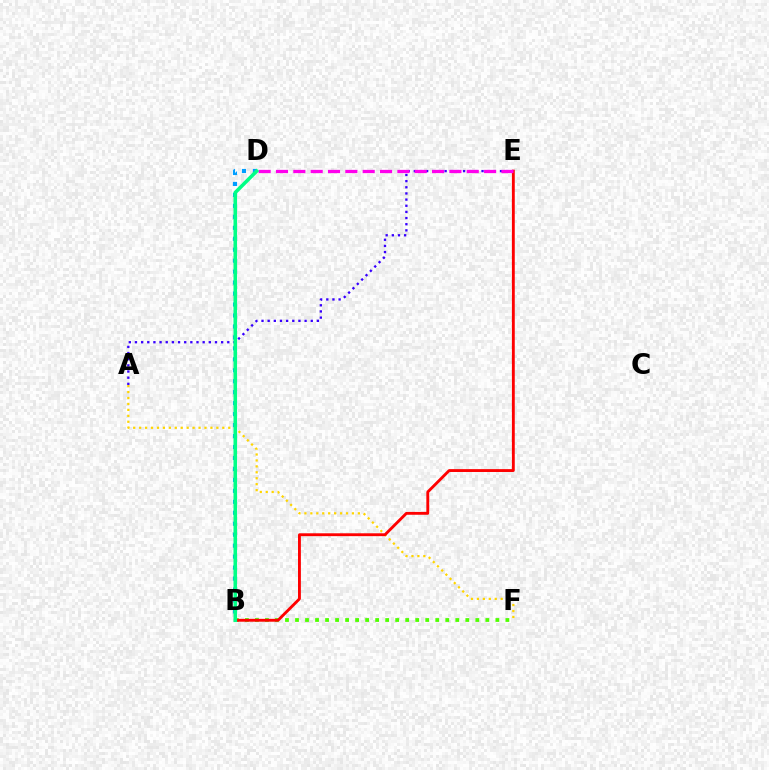{('B', 'D'): [{'color': '#009eff', 'line_style': 'dotted', 'thickness': 2.98}, {'color': '#00ff86', 'line_style': 'solid', 'thickness': 2.57}], ('A', 'F'): [{'color': '#ffd500', 'line_style': 'dotted', 'thickness': 1.61}], ('A', 'E'): [{'color': '#3700ff', 'line_style': 'dotted', 'thickness': 1.67}], ('B', 'F'): [{'color': '#4fff00', 'line_style': 'dotted', 'thickness': 2.72}], ('B', 'E'): [{'color': '#ff0000', 'line_style': 'solid', 'thickness': 2.06}], ('D', 'E'): [{'color': '#ff00ed', 'line_style': 'dashed', 'thickness': 2.36}]}